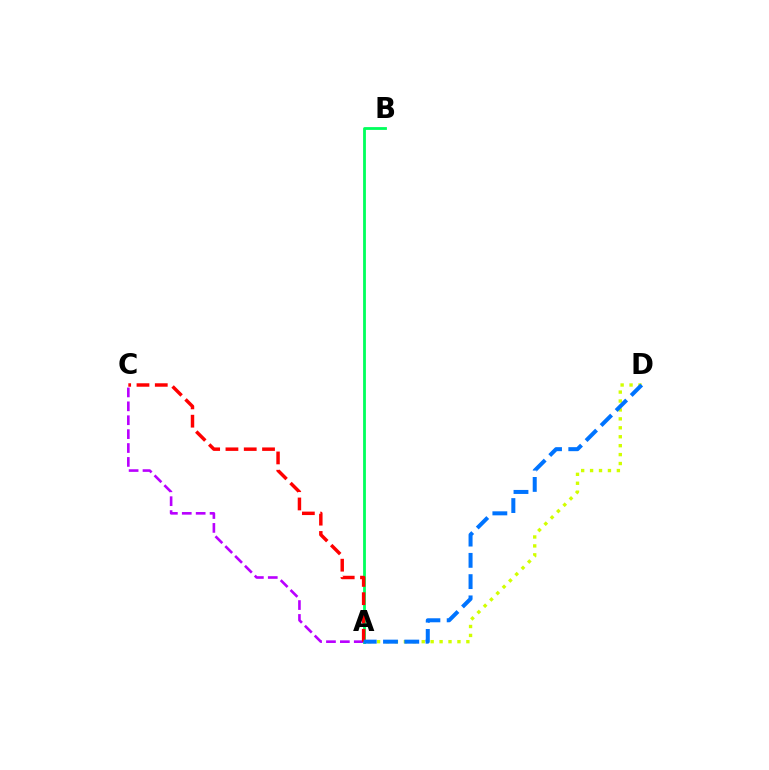{('A', 'C'): [{'color': '#b900ff', 'line_style': 'dashed', 'thickness': 1.89}, {'color': '#ff0000', 'line_style': 'dashed', 'thickness': 2.49}], ('A', 'B'): [{'color': '#00ff5c', 'line_style': 'solid', 'thickness': 2.02}], ('A', 'D'): [{'color': '#d1ff00', 'line_style': 'dotted', 'thickness': 2.43}, {'color': '#0074ff', 'line_style': 'dashed', 'thickness': 2.89}]}